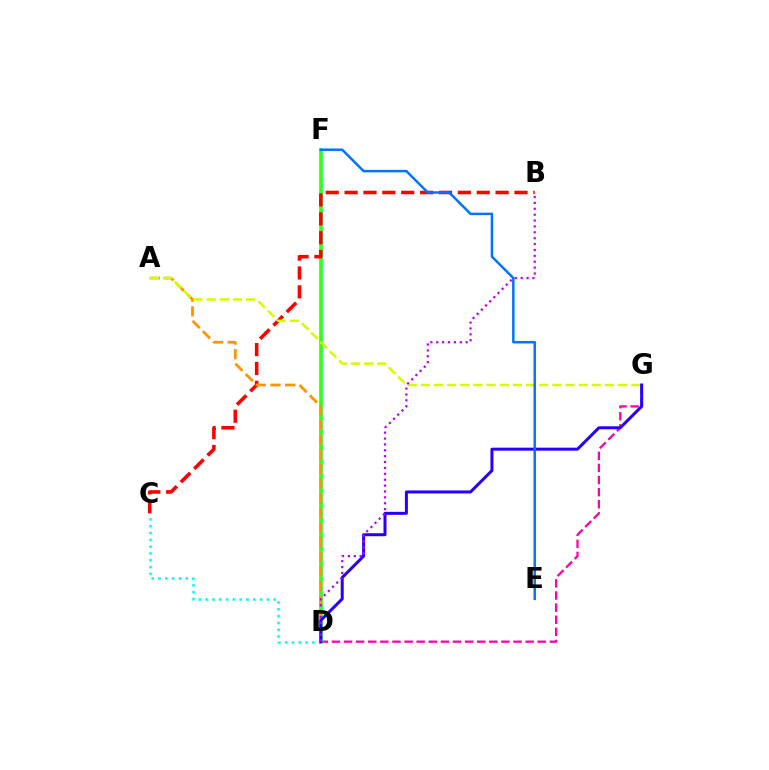{('D', 'G'): [{'color': '#ff00ac', 'line_style': 'dashed', 'thickness': 1.64}, {'color': '#2500ff', 'line_style': 'solid', 'thickness': 2.16}], ('D', 'F'): [{'color': '#00ff5c', 'line_style': 'solid', 'thickness': 2.52}, {'color': '#3dff00', 'line_style': 'solid', 'thickness': 1.64}], ('C', 'D'): [{'color': '#00fff6', 'line_style': 'dotted', 'thickness': 1.85}], ('B', 'C'): [{'color': '#ff0000', 'line_style': 'dashed', 'thickness': 2.56}], ('A', 'D'): [{'color': '#ff9400', 'line_style': 'dashed', 'thickness': 1.98}], ('A', 'G'): [{'color': '#d1ff00', 'line_style': 'dashed', 'thickness': 1.79}], ('B', 'D'): [{'color': '#b900ff', 'line_style': 'dotted', 'thickness': 1.6}], ('E', 'F'): [{'color': '#0074ff', 'line_style': 'solid', 'thickness': 1.78}]}